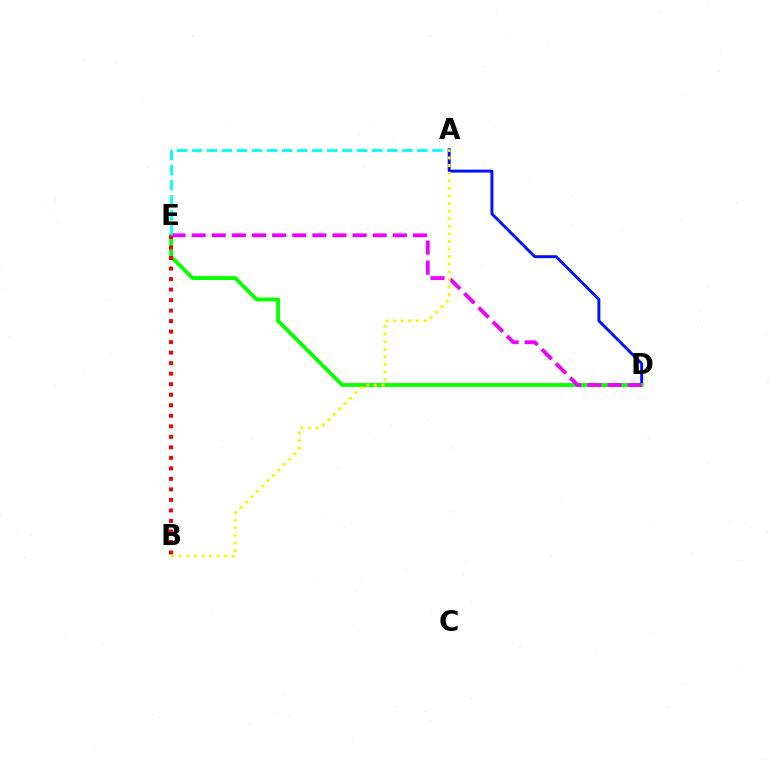{('A', 'D'): [{'color': '#0010ff', 'line_style': 'solid', 'thickness': 2.11}], ('D', 'E'): [{'color': '#08ff00', 'line_style': 'solid', 'thickness': 2.76}, {'color': '#ee00ff', 'line_style': 'dashed', 'thickness': 2.73}], ('B', 'E'): [{'color': '#ff0000', 'line_style': 'dotted', 'thickness': 2.86}], ('A', 'E'): [{'color': '#00fff6', 'line_style': 'dashed', 'thickness': 2.04}], ('A', 'B'): [{'color': '#fcf500', 'line_style': 'dotted', 'thickness': 2.06}]}